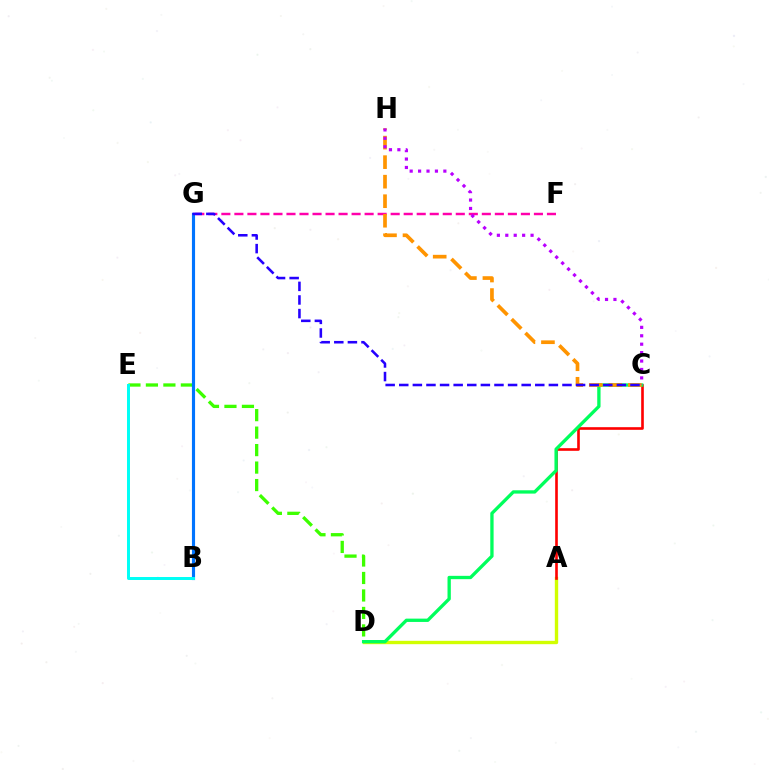{('A', 'D'): [{'color': '#d1ff00', 'line_style': 'solid', 'thickness': 2.43}], ('A', 'C'): [{'color': '#ff0000', 'line_style': 'solid', 'thickness': 1.9}], ('D', 'E'): [{'color': '#3dff00', 'line_style': 'dashed', 'thickness': 2.37}], ('C', 'D'): [{'color': '#00ff5c', 'line_style': 'solid', 'thickness': 2.39}], ('F', 'G'): [{'color': '#ff00ac', 'line_style': 'dashed', 'thickness': 1.77}], ('B', 'G'): [{'color': '#0074ff', 'line_style': 'solid', 'thickness': 2.26}], ('C', 'H'): [{'color': '#ff9400', 'line_style': 'dashed', 'thickness': 2.65}, {'color': '#b900ff', 'line_style': 'dotted', 'thickness': 2.29}], ('C', 'G'): [{'color': '#2500ff', 'line_style': 'dashed', 'thickness': 1.85}], ('B', 'E'): [{'color': '#00fff6', 'line_style': 'solid', 'thickness': 2.14}]}